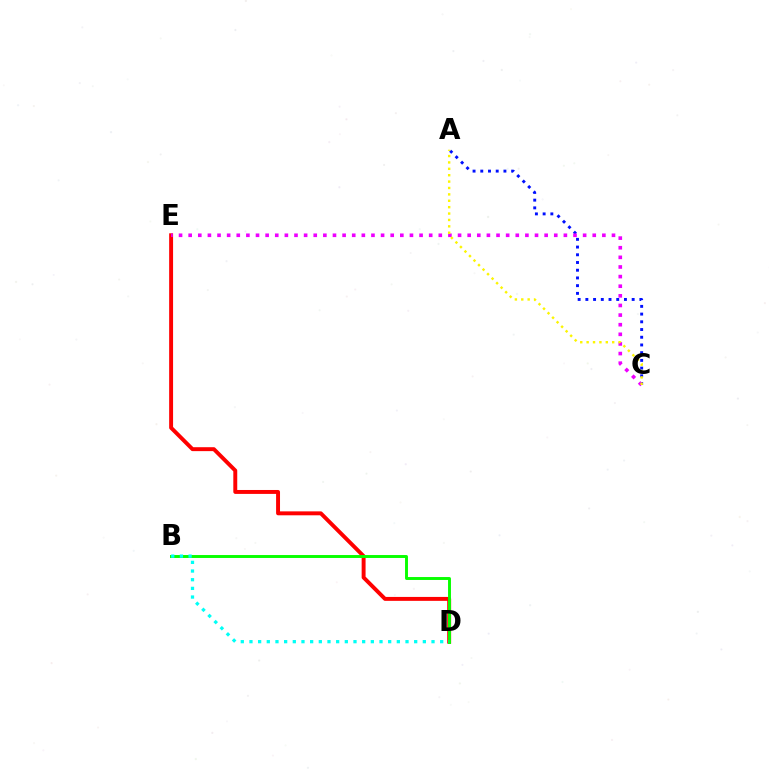{('A', 'C'): [{'color': '#0010ff', 'line_style': 'dotted', 'thickness': 2.1}, {'color': '#fcf500', 'line_style': 'dotted', 'thickness': 1.74}], ('D', 'E'): [{'color': '#ff0000', 'line_style': 'solid', 'thickness': 2.83}], ('B', 'D'): [{'color': '#08ff00', 'line_style': 'solid', 'thickness': 2.11}, {'color': '#00fff6', 'line_style': 'dotted', 'thickness': 2.36}], ('C', 'E'): [{'color': '#ee00ff', 'line_style': 'dotted', 'thickness': 2.61}]}